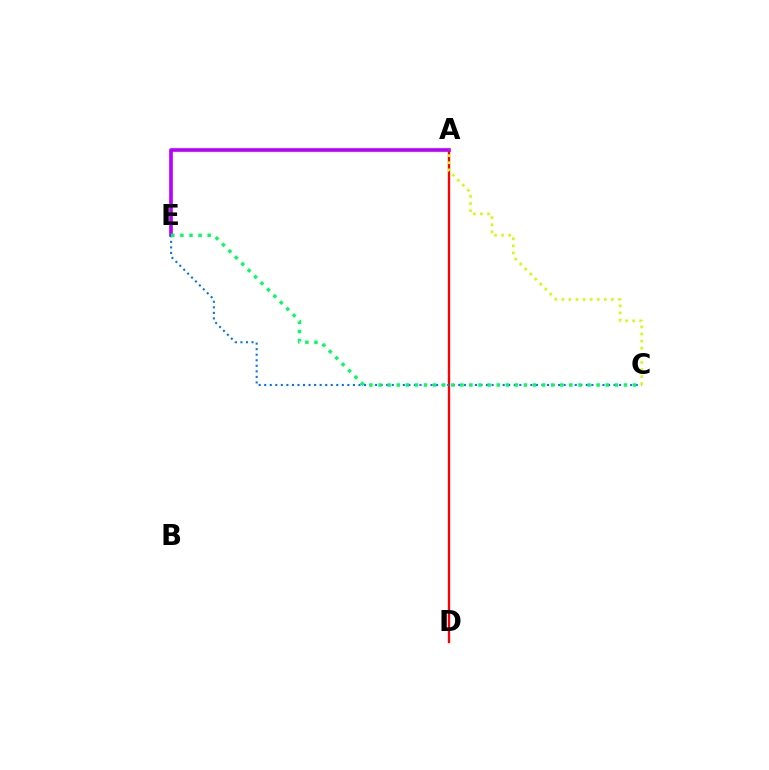{('A', 'D'): [{'color': '#ff0000', 'line_style': 'solid', 'thickness': 1.69}], ('A', 'E'): [{'color': '#b900ff', 'line_style': 'solid', 'thickness': 2.63}], ('C', 'E'): [{'color': '#0074ff', 'line_style': 'dotted', 'thickness': 1.51}, {'color': '#00ff5c', 'line_style': 'dotted', 'thickness': 2.47}], ('A', 'C'): [{'color': '#d1ff00', 'line_style': 'dotted', 'thickness': 1.93}]}